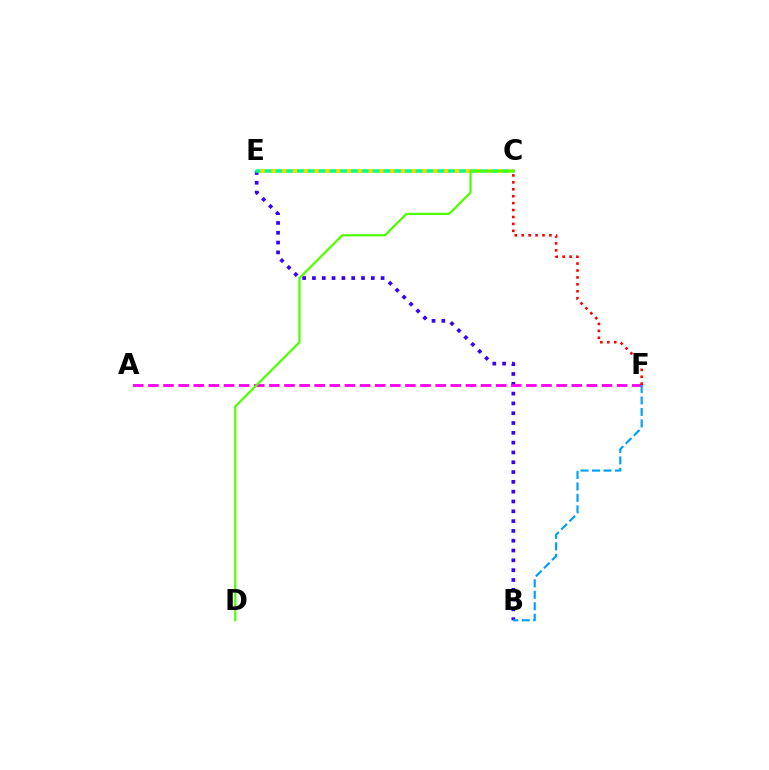{('B', 'E'): [{'color': '#3700ff', 'line_style': 'dotted', 'thickness': 2.66}], ('C', 'E'): [{'color': '#00ff86', 'line_style': 'solid', 'thickness': 2.53}, {'color': '#ffd500', 'line_style': 'dotted', 'thickness': 2.93}], ('A', 'F'): [{'color': '#ff00ed', 'line_style': 'dashed', 'thickness': 2.05}], ('C', 'F'): [{'color': '#ff0000', 'line_style': 'dotted', 'thickness': 1.88}], ('C', 'D'): [{'color': '#4fff00', 'line_style': 'solid', 'thickness': 1.6}], ('B', 'F'): [{'color': '#009eff', 'line_style': 'dashed', 'thickness': 1.56}]}